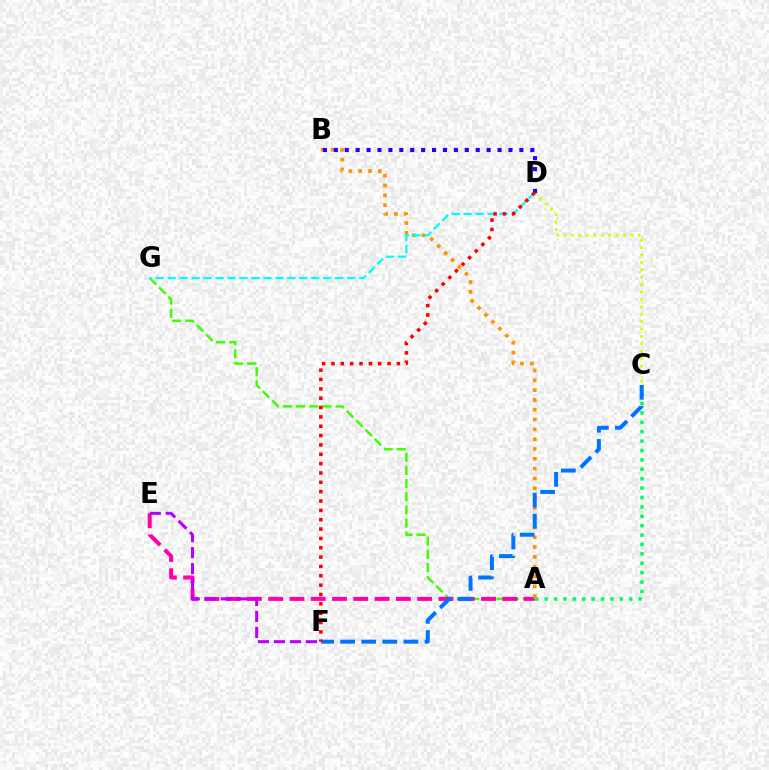{('A', 'G'): [{'color': '#3dff00', 'line_style': 'dashed', 'thickness': 1.79}], ('A', 'C'): [{'color': '#00ff5c', 'line_style': 'dotted', 'thickness': 2.55}], ('A', 'E'): [{'color': '#ff00ac', 'line_style': 'dashed', 'thickness': 2.89}], ('A', 'B'): [{'color': '#ff9400', 'line_style': 'dotted', 'thickness': 2.67}], ('C', 'D'): [{'color': '#d1ff00', 'line_style': 'dotted', 'thickness': 2.01}], ('E', 'F'): [{'color': '#b900ff', 'line_style': 'dashed', 'thickness': 2.17}], ('B', 'D'): [{'color': '#2500ff', 'line_style': 'dotted', 'thickness': 2.97}], ('C', 'F'): [{'color': '#0074ff', 'line_style': 'dashed', 'thickness': 2.86}], ('D', 'G'): [{'color': '#00fff6', 'line_style': 'dashed', 'thickness': 1.63}], ('D', 'F'): [{'color': '#ff0000', 'line_style': 'dotted', 'thickness': 2.54}]}